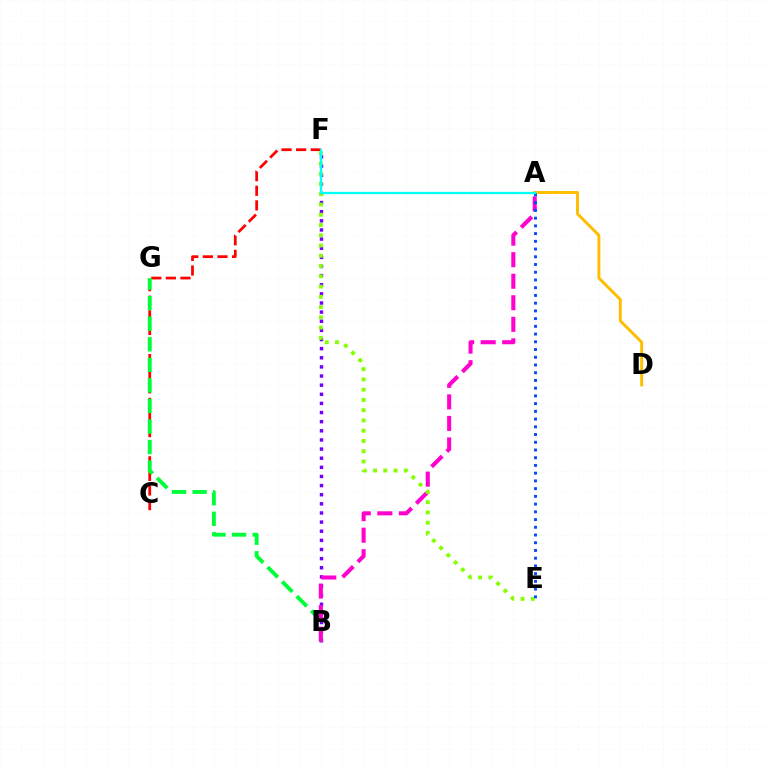{('C', 'F'): [{'color': '#ff0000', 'line_style': 'dashed', 'thickness': 1.98}], ('B', 'F'): [{'color': '#7200ff', 'line_style': 'dotted', 'thickness': 2.48}], ('B', 'G'): [{'color': '#00ff39', 'line_style': 'dashed', 'thickness': 2.79}], ('A', 'B'): [{'color': '#ff00cf', 'line_style': 'dashed', 'thickness': 2.93}], ('E', 'F'): [{'color': '#84ff00', 'line_style': 'dotted', 'thickness': 2.79}], ('A', 'D'): [{'color': '#ffbd00', 'line_style': 'solid', 'thickness': 2.11}], ('A', 'E'): [{'color': '#004bff', 'line_style': 'dotted', 'thickness': 2.1}], ('A', 'F'): [{'color': '#00fff6', 'line_style': 'solid', 'thickness': 1.65}]}